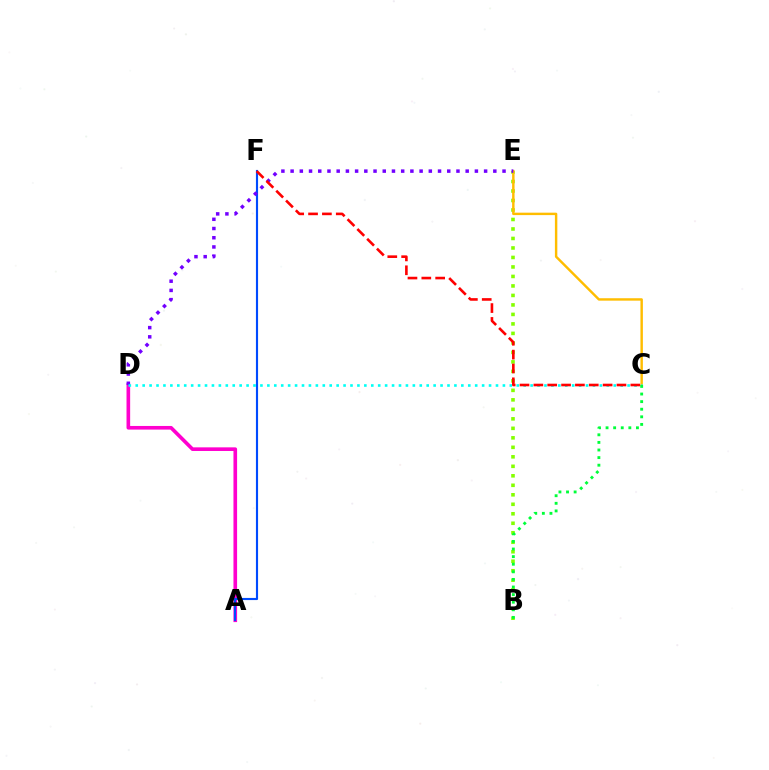{('A', 'D'): [{'color': '#ff00cf', 'line_style': 'solid', 'thickness': 2.62}], ('B', 'E'): [{'color': '#84ff00', 'line_style': 'dotted', 'thickness': 2.58}], ('C', 'E'): [{'color': '#ffbd00', 'line_style': 'solid', 'thickness': 1.75}], ('A', 'F'): [{'color': '#004bff', 'line_style': 'solid', 'thickness': 1.54}], ('D', 'E'): [{'color': '#7200ff', 'line_style': 'dotted', 'thickness': 2.5}], ('C', 'D'): [{'color': '#00fff6', 'line_style': 'dotted', 'thickness': 1.88}], ('C', 'F'): [{'color': '#ff0000', 'line_style': 'dashed', 'thickness': 1.88}], ('B', 'C'): [{'color': '#00ff39', 'line_style': 'dotted', 'thickness': 2.06}]}